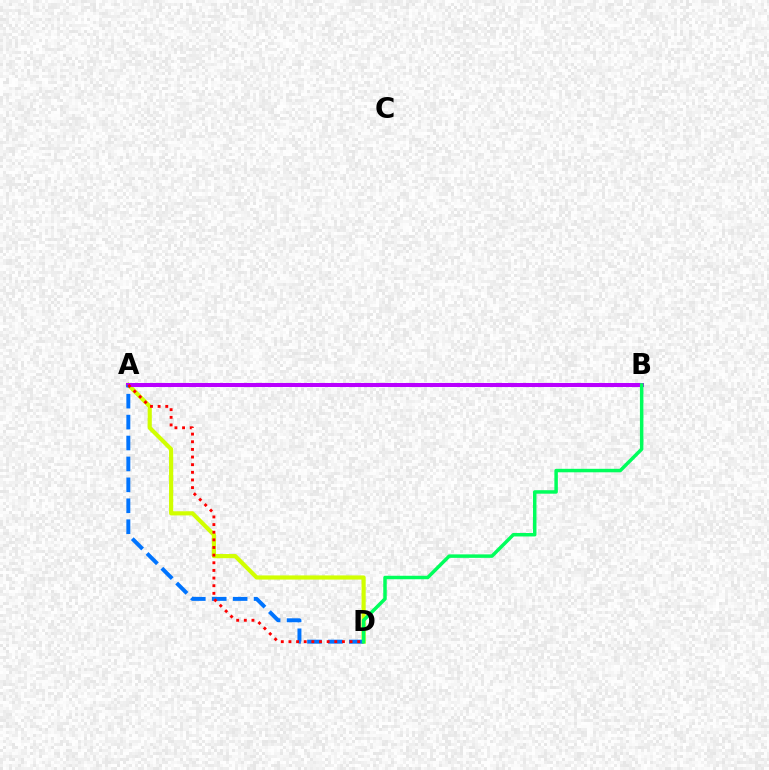{('A', 'D'): [{'color': '#d1ff00', 'line_style': 'solid', 'thickness': 2.99}, {'color': '#0074ff', 'line_style': 'dashed', 'thickness': 2.84}, {'color': '#ff0000', 'line_style': 'dotted', 'thickness': 2.08}], ('A', 'B'): [{'color': '#b900ff', 'line_style': 'solid', 'thickness': 2.89}], ('B', 'D'): [{'color': '#00ff5c', 'line_style': 'solid', 'thickness': 2.5}]}